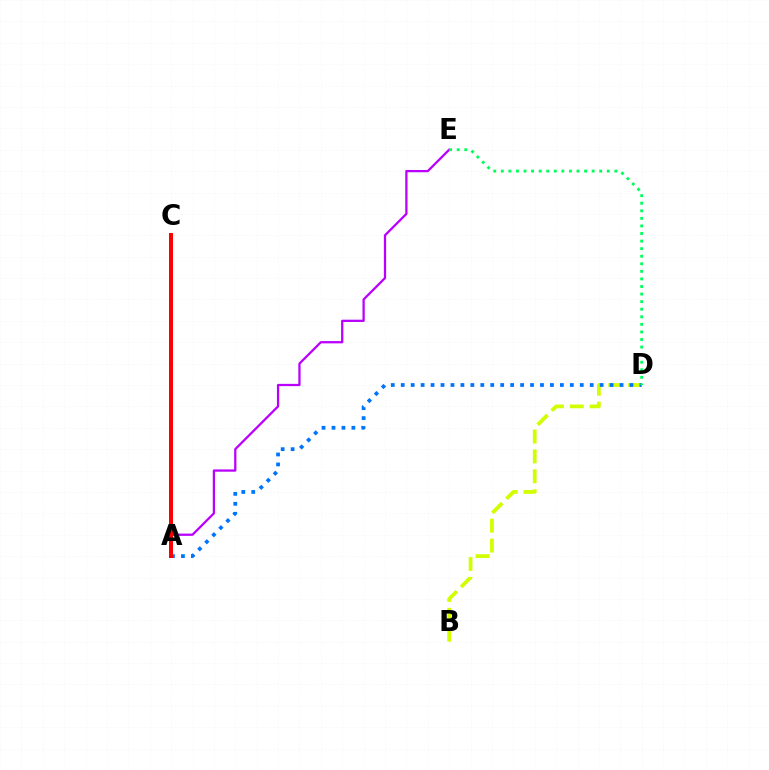{('A', 'E'): [{'color': '#b900ff', 'line_style': 'solid', 'thickness': 1.63}], ('B', 'D'): [{'color': '#d1ff00', 'line_style': 'dashed', 'thickness': 2.7}], ('A', 'D'): [{'color': '#0074ff', 'line_style': 'dotted', 'thickness': 2.7}], ('D', 'E'): [{'color': '#00ff5c', 'line_style': 'dotted', 'thickness': 2.06}], ('A', 'C'): [{'color': '#ff0000', 'line_style': 'solid', 'thickness': 2.87}]}